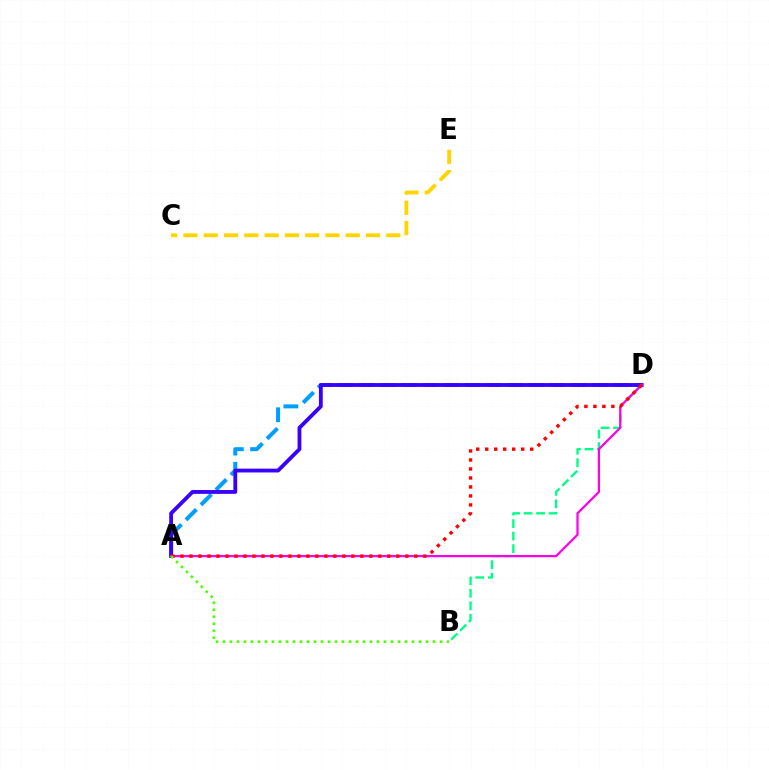{('A', 'D'): [{'color': '#009eff', 'line_style': 'dashed', 'thickness': 2.88}, {'color': '#3700ff', 'line_style': 'solid', 'thickness': 2.75}, {'color': '#ff00ed', 'line_style': 'solid', 'thickness': 1.61}, {'color': '#ff0000', 'line_style': 'dotted', 'thickness': 2.44}], ('B', 'D'): [{'color': '#00ff86', 'line_style': 'dashed', 'thickness': 1.7}], ('C', 'E'): [{'color': '#ffd500', 'line_style': 'dashed', 'thickness': 2.76}], ('A', 'B'): [{'color': '#4fff00', 'line_style': 'dotted', 'thickness': 1.9}]}